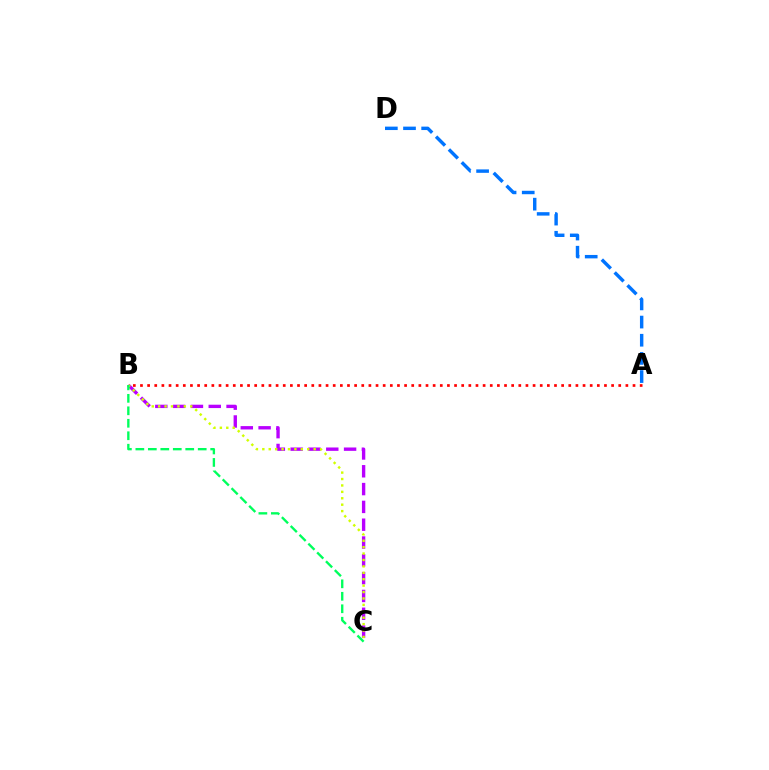{('A', 'D'): [{'color': '#0074ff', 'line_style': 'dashed', 'thickness': 2.47}], ('B', 'C'): [{'color': '#b900ff', 'line_style': 'dashed', 'thickness': 2.42}, {'color': '#d1ff00', 'line_style': 'dotted', 'thickness': 1.74}, {'color': '#00ff5c', 'line_style': 'dashed', 'thickness': 1.69}], ('A', 'B'): [{'color': '#ff0000', 'line_style': 'dotted', 'thickness': 1.94}]}